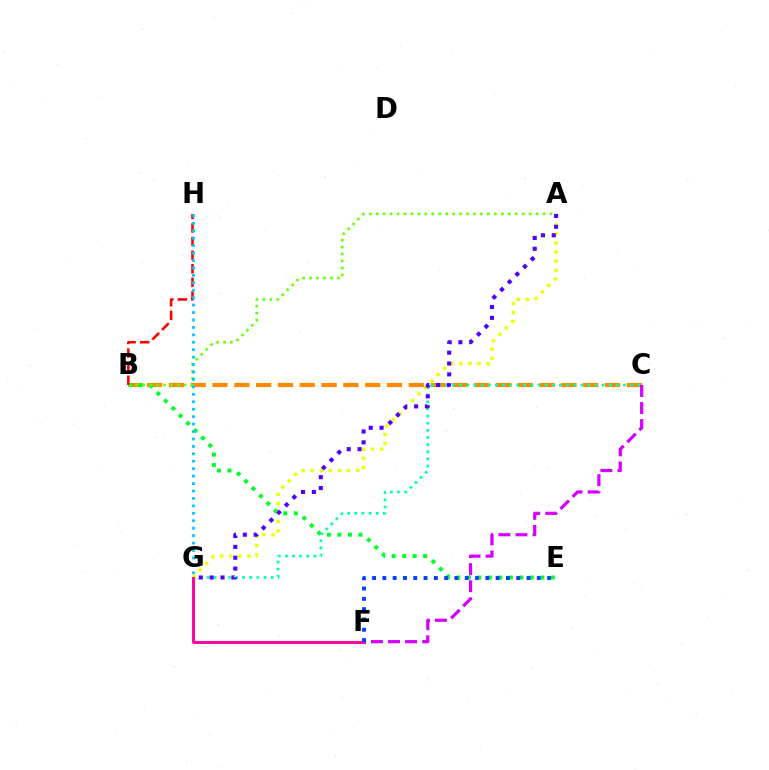{('B', 'C'): [{'color': '#ff8800', 'line_style': 'dashed', 'thickness': 2.96}], ('B', 'E'): [{'color': '#00ff27', 'line_style': 'dotted', 'thickness': 2.85}], ('A', 'B'): [{'color': '#66ff00', 'line_style': 'dotted', 'thickness': 1.89}], ('B', 'H'): [{'color': '#ff0000', 'line_style': 'dashed', 'thickness': 1.85}], ('C', 'G'): [{'color': '#00ffaf', 'line_style': 'dotted', 'thickness': 1.93}], ('A', 'G'): [{'color': '#eeff00', 'line_style': 'dotted', 'thickness': 2.47}, {'color': '#4f00ff', 'line_style': 'dotted', 'thickness': 2.95}], ('C', 'F'): [{'color': '#d600ff', 'line_style': 'dashed', 'thickness': 2.32}], ('F', 'G'): [{'color': '#ff00a0', 'line_style': 'solid', 'thickness': 2.1}], ('G', 'H'): [{'color': '#00c7ff', 'line_style': 'dotted', 'thickness': 2.02}], ('E', 'F'): [{'color': '#003fff', 'line_style': 'dotted', 'thickness': 2.8}]}